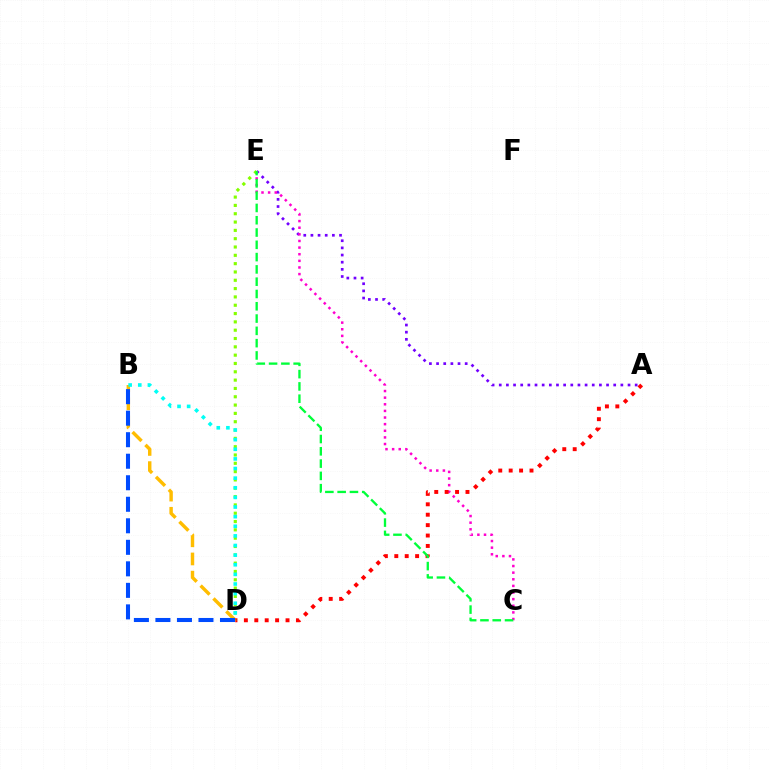{('A', 'E'): [{'color': '#7200ff', 'line_style': 'dotted', 'thickness': 1.94}], ('C', 'E'): [{'color': '#ff00cf', 'line_style': 'dotted', 'thickness': 1.8}, {'color': '#00ff39', 'line_style': 'dashed', 'thickness': 1.67}], ('B', 'D'): [{'color': '#ffbd00', 'line_style': 'dashed', 'thickness': 2.47}, {'color': '#004bff', 'line_style': 'dashed', 'thickness': 2.92}, {'color': '#00fff6', 'line_style': 'dotted', 'thickness': 2.61}], ('A', 'D'): [{'color': '#ff0000', 'line_style': 'dotted', 'thickness': 2.83}], ('D', 'E'): [{'color': '#84ff00', 'line_style': 'dotted', 'thickness': 2.26}]}